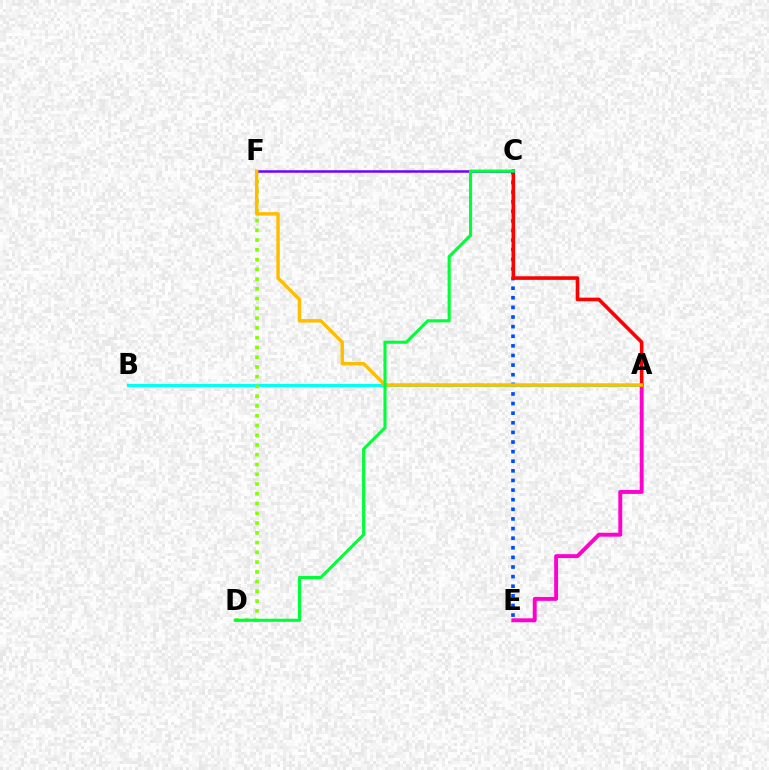{('A', 'B'): [{'color': '#00fff6', 'line_style': 'solid', 'thickness': 2.22}], ('C', 'E'): [{'color': '#004bff', 'line_style': 'dotted', 'thickness': 2.61}], ('A', 'E'): [{'color': '#ff00cf', 'line_style': 'solid', 'thickness': 2.81}], ('D', 'F'): [{'color': '#84ff00', 'line_style': 'dotted', 'thickness': 2.65}], ('A', 'C'): [{'color': '#ff0000', 'line_style': 'solid', 'thickness': 2.59}], ('C', 'F'): [{'color': '#7200ff', 'line_style': 'solid', 'thickness': 1.81}], ('A', 'F'): [{'color': '#ffbd00', 'line_style': 'solid', 'thickness': 2.49}], ('C', 'D'): [{'color': '#00ff39', 'line_style': 'solid', 'thickness': 2.23}]}